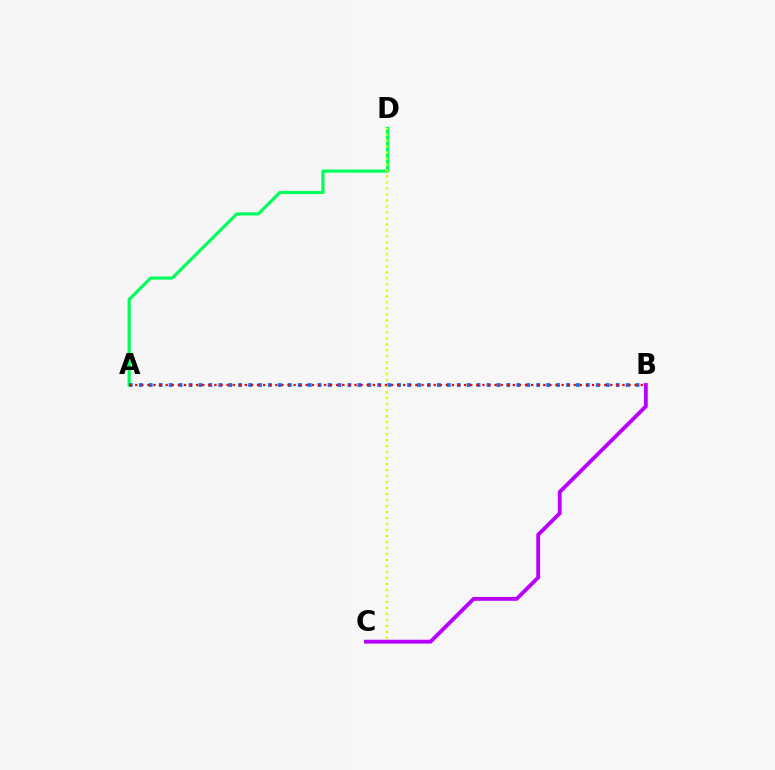{('A', 'D'): [{'color': '#00ff5c', 'line_style': 'solid', 'thickness': 2.27}], ('A', 'B'): [{'color': '#0074ff', 'line_style': 'dotted', 'thickness': 2.7}, {'color': '#ff0000', 'line_style': 'dotted', 'thickness': 1.65}], ('C', 'D'): [{'color': '#d1ff00', 'line_style': 'dotted', 'thickness': 1.63}], ('B', 'C'): [{'color': '#b900ff', 'line_style': 'solid', 'thickness': 2.77}]}